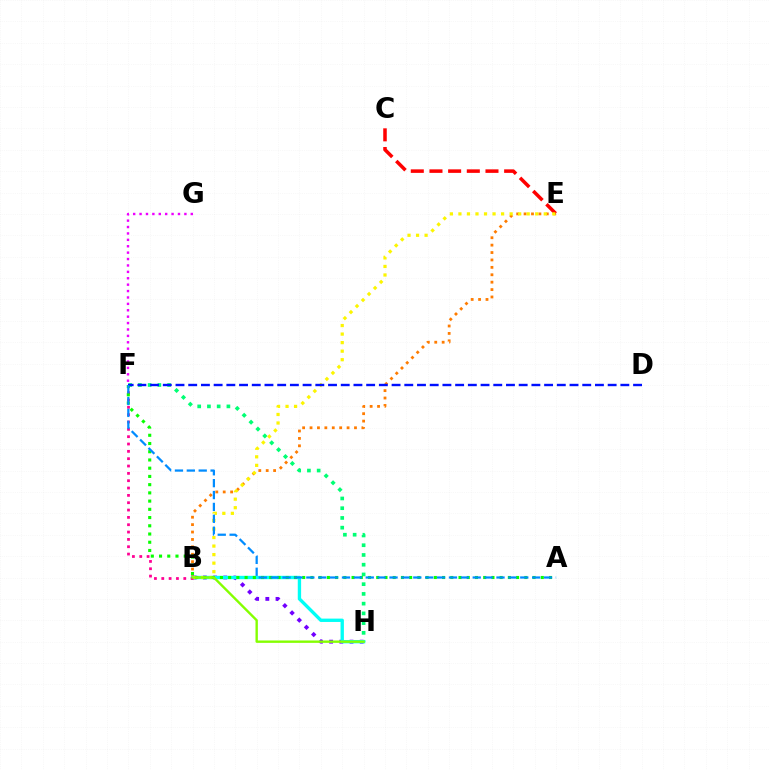{('F', 'H'): [{'color': '#00ff74', 'line_style': 'dotted', 'thickness': 2.65}], ('B', 'E'): [{'color': '#ff7c00', 'line_style': 'dotted', 'thickness': 2.01}, {'color': '#fcf500', 'line_style': 'dotted', 'thickness': 2.32}], ('B', 'H'): [{'color': '#7200ff', 'line_style': 'dotted', 'thickness': 2.77}, {'color': '#00fff6', 'line_style': 'solid', 'thickness': 2.41}, {'color': '#84ff00', 'line_style': 'solid', 'thickness': 1.72}], ('C', 'E'): [{'color': '#ff0000', 'line_style': 'dashed', 'thickness': 2.54}], ('F', 'G'): [{'color': '#ee00ff', 'line_style': 'dotted', 'thickness': 1.74}], ('B', 'F'): [{'color': '#ff0094', 'line_style': 'dotted', 'thickness': 1.99}], ('A', 'F'): [{'color': '#08ff00', 'line_style': 'dotted', 'thickness': 2.24}, {'color': '#008cff', 'line_style': 'dashed', 'thickness': 1.61}], ('D', 'F'): [{'color': '#0010ff', 'line_style': 'dashed', 'thickness': 1.73}]}